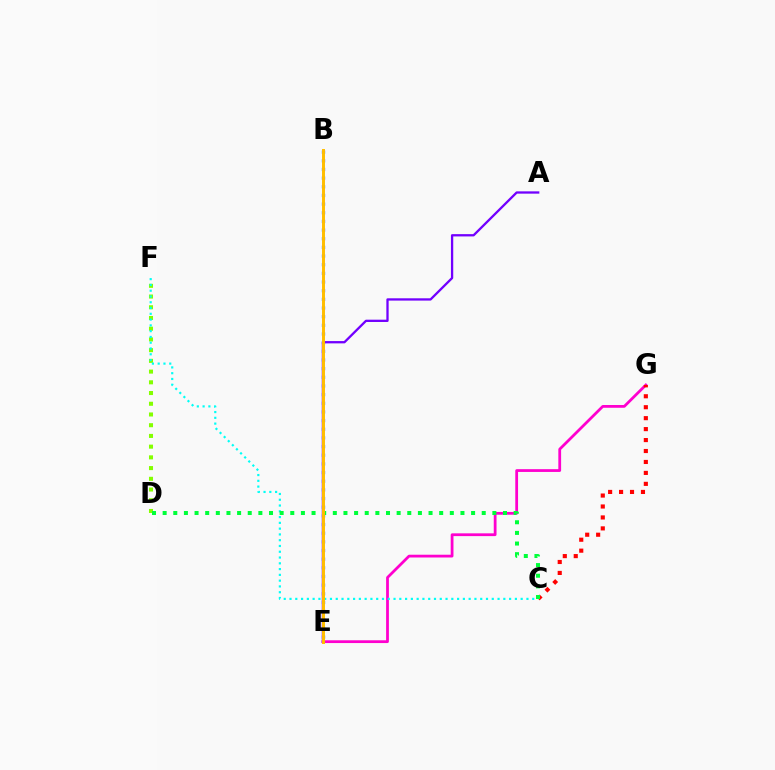{('D', 'F'): [{'color': '#84ff00', 'line_style': 'dotted', 'thickness': 2.91}], ('E', 'G'): [{'color': '#ff00cf', 'line_style': 'solid', 'thickness': 2.0}], ('C', 'G'): [{'color': '#ff0000', 'line_style': 'dotted', 'thickness': 2.97}], ('B', 'E'): [{'color': '#004bff', 'line_style': 'dotted', 'thickness': 2.35}, {'color': '#ffbd00', 'line_style': 'solid', 'thickness': 2.13}], ('C', 'F'): [{'color': '#00fff6', 'line_style': 'dotted', 'thickness': 1.57}], ('C', 'D'): [{'color': '#00ff39', 'line_style': 'dotted', 'thickness': 2.89}], ('A', 'E'): [{'color': '#7200ff', 'line_style': 'solid', 'thickness': 1.66}]}